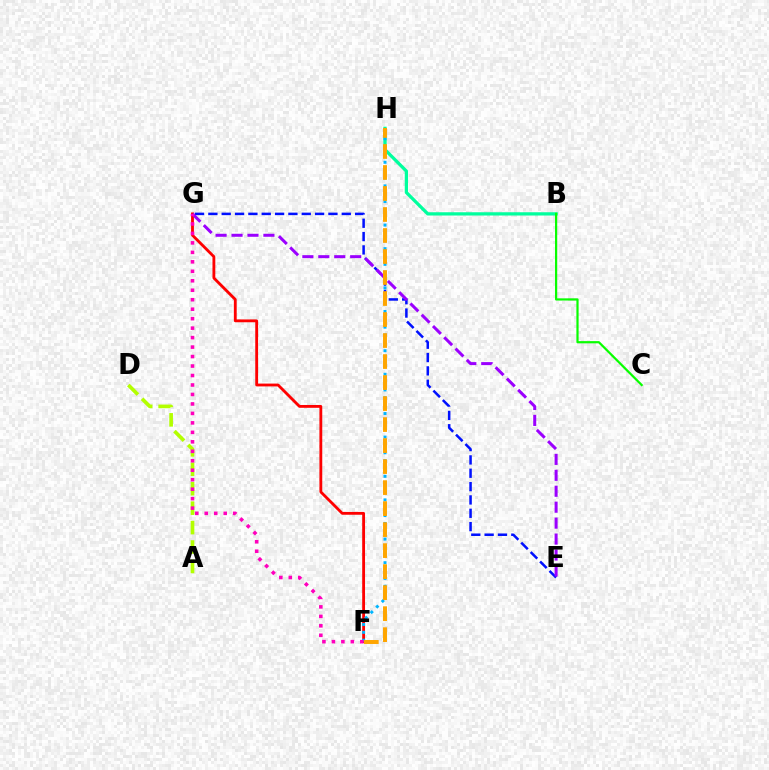{('B', 'H'): [{'color': '#00ff9d', 'line_style': 'solid', 'thickness': 2.35}], ('E', 'G'): [{'color': '#0010ff', 'line_style': 'dashed', 'thickness': 1.81}, {'color': '#9b00ff', 'line_style': 'dashed', 'thickness': 2.17}], ('B', 'C'): [{'color': '#08ff00', 'line_style': 'solid', 'thickness': 1.59}], ('A', 'D'): [{'color': '#b3ff00', 'line_style': 'dashed', 'thickness': 2.64}], ('F', 'G'): [{'color': '#ff0000', 'line_style': 'solid', 'thickness': 2.04}, {'color': '#ff00bd', 'line_style': 'dotted', 'thickness': 2.57}], ('F', 'H'): [{'color': '#00b5ff', 'line_style': 'dotted', 'thickness': 2.13}, {'color': '#ffa500', 'line_style': 'dashed', 'thickness': 2.85}]}